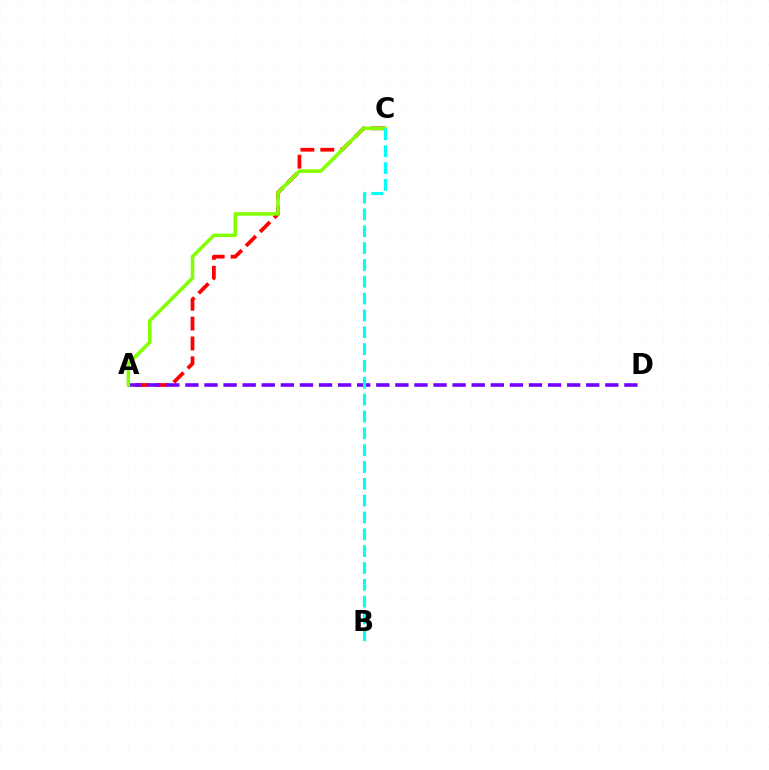{('A', 'C'): [{'color': '#ff0000', 'line_style': 'dashed', 'thickness': 2.7}, {'color': '#84ff00', 'line_style': 'solid', 'thickness': 2.55}], ('A', 'D'): [{'color': '#7200ff', 'line_style': 'dashed', 'thickness': 2.59}], ('B', 'C'): [{'color': '#00fff6', 'line_style': 'dashed', 'thickness': 2.29}]}